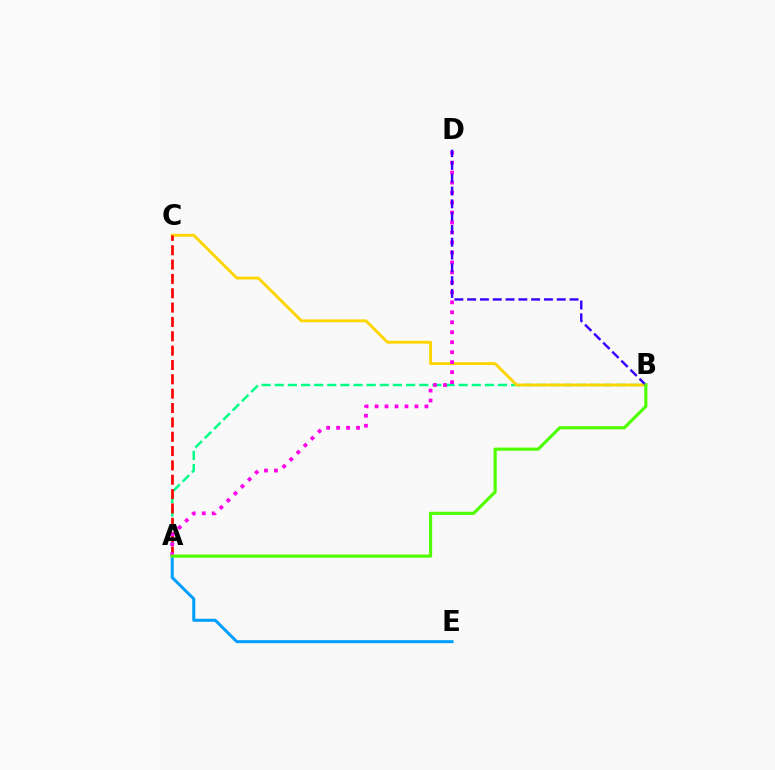{('A', 'B'): [{'color': '#00ff86', 'line_style': 'dashed', 'thickness': 1.78}, {'color': '#4fff00', 'line_style': 'solid', 'thickness': 2.27}], ('B', 'C'): [{'color': '#ffd500', 'line_style': 'solid', 'thickness': 2.06}], ('A', 'C'): [{'color': '#ff0000', 'line_style': 'dashed', 'thickness': 1.95}], ('A', 'E'): [{'color': '#009eff', 'line_style': 'solid', 'thickness': 2.17}], ('A', 'D'): [{'color': '#ff00ed', 'line_style': 'dotted', 'thickness': 2.71}], ('B', 'D'): [{'color': '#3700ff', 'line_style': 'dashed', 'thickness': 1.74}]}